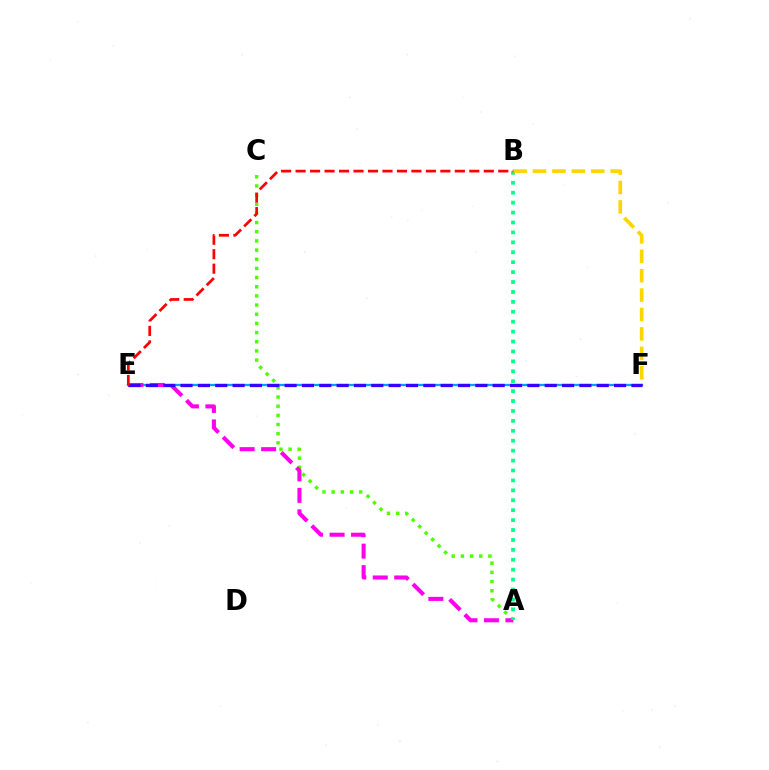{('E', 'F'): [{'color': '#009eff', 'line_style': 'solid', 'thickness': 1.66}, {'color': '#3700ff', 'line_style': 'dashed', 'thickness': 2.36}], ('A', 'C'): [{'color': '#4fff00', 'line_style': 'dotted', 'thickness': 2.49}], ('A', 'E'): [{'color': '#ff00ed', 'line_style': 'dashed', 'thickness': 2.92}], ('A', 'B'): [{'color': '#00ff86', 'line_style': 'dotted', 'thickness': 2.7}], ('B', 'F'): [{'color': '#ffd500', 'line_style': 'dashed', 'thickness': 2.64}], ('B', 'E'): [{'color': '#ff0000', 'line_style': 'dashed', 'thickness': 1.97}]}